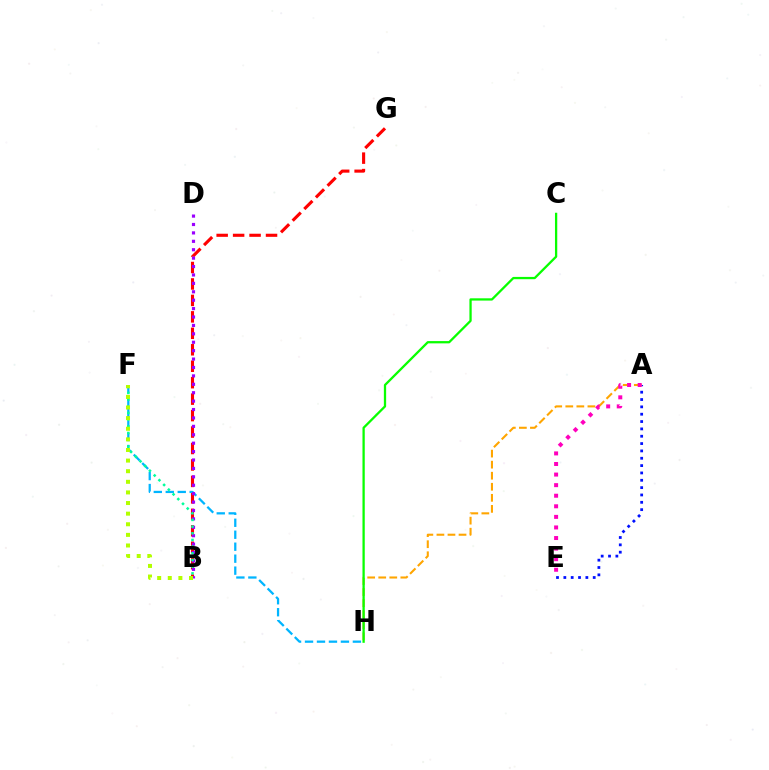{('A', 'E'): [{'color': '#0010ff', 'line_style': 'dotted', 'thickness': 1.99}, {'color': '#ff00bd', 'line_style': 'dotted', 'thickness': 2.87}], ('A', 'H'): [{'color': '#ffa500', 'line_style': 'dashed', 'thickness': 1.5}], ('C', 'H'): [{'color': '#08ff00', 'line_style': 'solid', 'thickness': 1.64}], ('B', 'G'): [{'color': '#ff0000', 'line_style': 'dashed', 'thickness': 2.24}], ('F', 'H'): [{'color': '#00b5ff', 'line_style': 'dashed', 'thickness': 1.63}], ('B', 'D'): [{'color': '#9b00ff', 'line_style': 'dotted', 'thickness': 2.29}], ('B', 'F'): [{'color': '#00ff9d', 'line_style': 'dotted', 'thickness': 1.81}, {'color': '#b3ff00', 'line_style': 'dotted', 'thickness': 2.88}]}